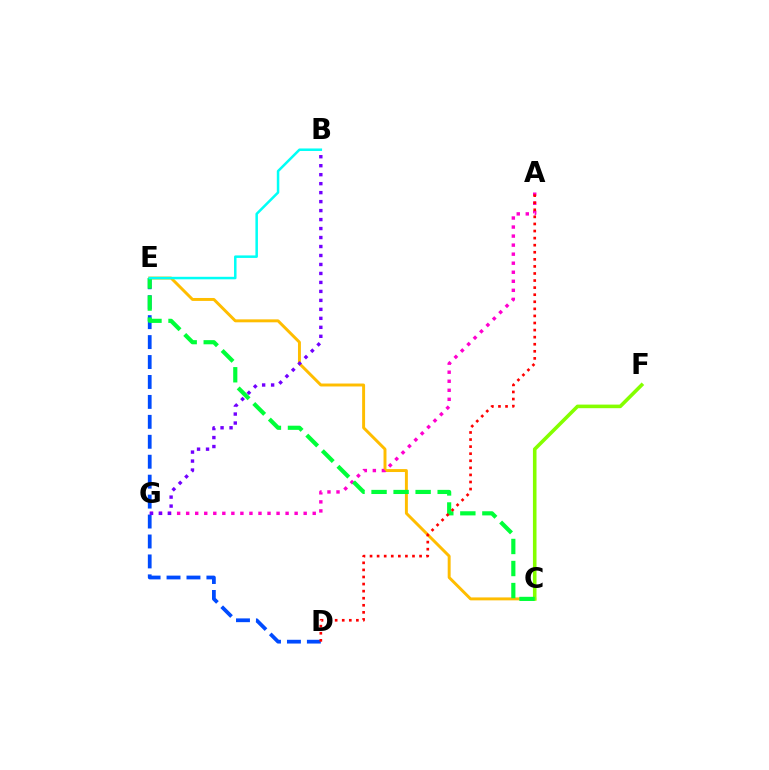{('D', 'E'): [{'color': '#004bff', 'line_style': 'dashed', 'thickness': 2.71}], ('C', 'E'): [{'color': '#ffbd00', 'line_style': 'solid', 'thickness': 2.12}, {'color': '#00ff39', 'line_style': 'dashed', 'thickness': 2.99}], ('C', 'F'): [{'color': '#84ff00', 'line_style': 'solid', 'thickness': 2.58}], ('A', 'G'): [{'color': '#ff00cf', 'line_style': 'dotted', 'thickness': 2.46}], ('B', 'G'): [{'color': '#7200ff', 'line_style': 'dotted', 'thickness': 2.44}], ('B', 'E'): [{'color': '#00fff6', 'line_style': 'solid', 'thickness': 1.81}], ('A', 'D'): [{'color': '#ff0000', 'line_style': 'dotted', 'thickness': 1.92}]}